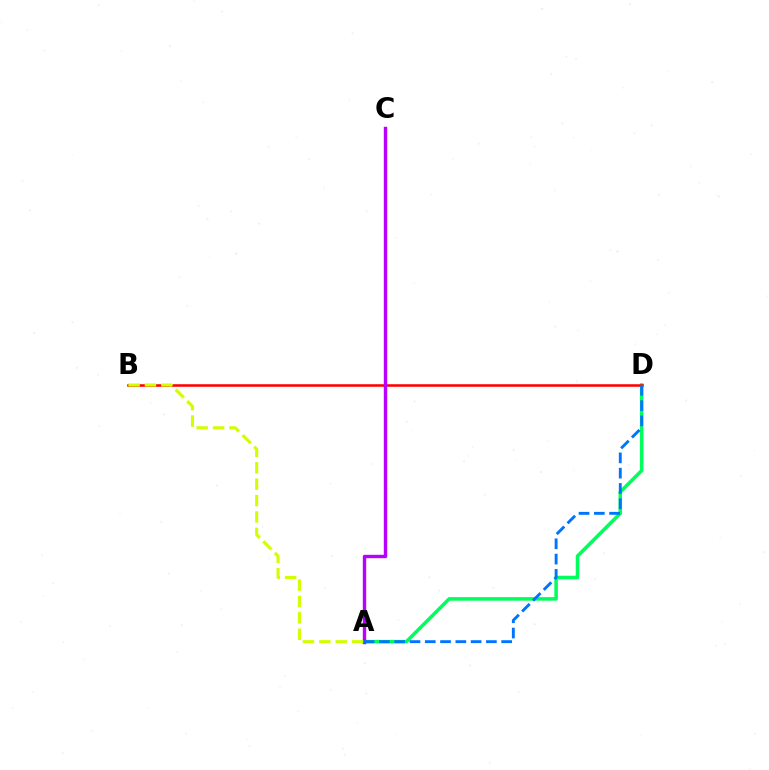{('A', 'D'): [{'color': '#00ff5c', 'line_style': 'solid', 'thickness': 2.56}, {'color': '#0074ff', 'line_style': 'dashed', 'thickness': 2.08}], ('B', 'D'): [{'color': '#ff0000', 'line_style': 'solid', 'thickness': 1.83}], ('A', 'C'): [{'color': '#b900ff', 'line_style': 'solid', 'thickness': 2.45}], ('A', 'B'): [{'color': '#d1ff00', 'line_style': 'dashed', 'thickness': 2.23}]}